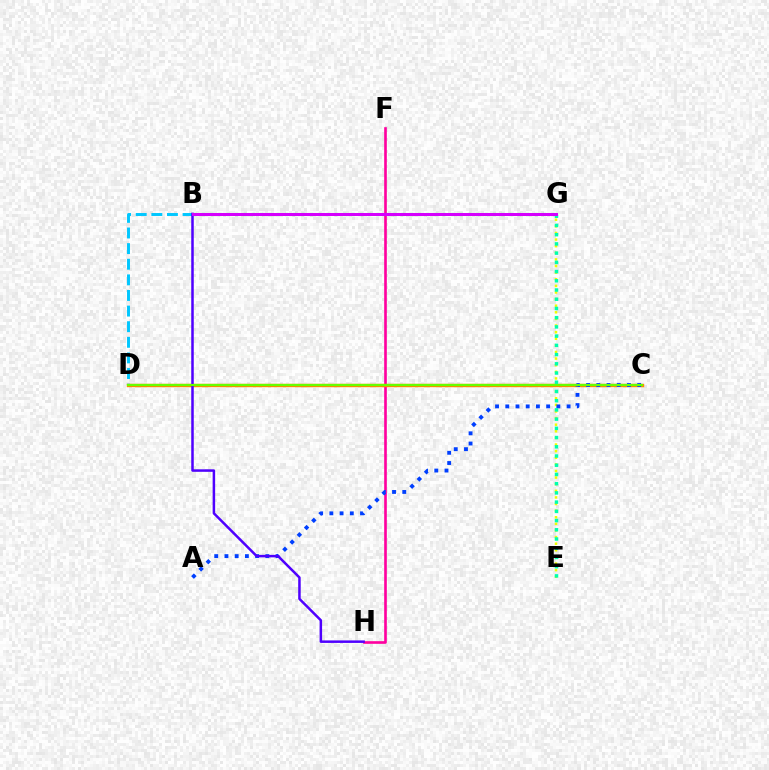{('E', 'G'): [{'color': '#eeff00', 'line_style': 'dotted', 'thickness': 1.8}, {'color': '#00ffaf', 'line_style': 'dotted', 'thickness': 2.51}], ('B', 'D'): [{'color': '#00c7ff', 'line_style': 'dashed', 'thickness': 2.12}], ('F', 'H'): [{'color': '#ff00a0', 'line_style': 'solid', 'thickness': 1.9}], ('C', 'D'): [{'color': '#ff8800', 'line_style': 'solid', 'thickness': 2.45}, {'color': '#66ff00', 'line_style': 'solid', 'thickness': 1.58}], ('A', 'C'): [{'color': '#003fff', 'line_style': 'dotted', 'thickness': 2.78}], ('B', 'G'): [{'color': '#ff0000', 'line_style': 'solid', 'thickness': 2.16}, {'color': '#00ff27', 'line_style': 'dotted', 'thickness': 2.26}, {'color': '#d600ff', 'line_style': 'solid', 'thickness': 2.14}], ('B', 'H'): [{'color': '#4f00ff', 'line_style': 'solid', 'thickness': 1.8}]}